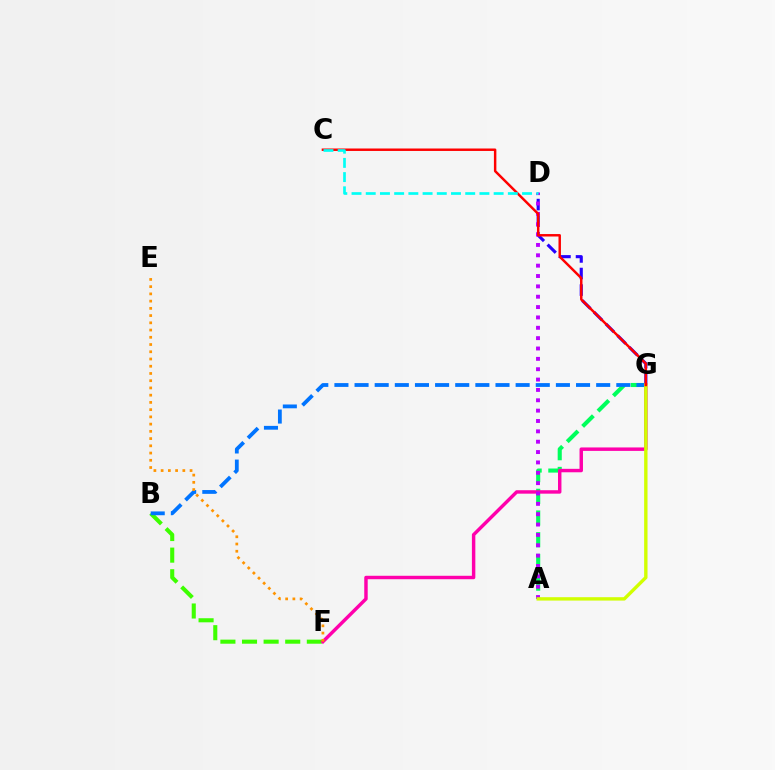{('D', 'G'): [{'color': '#2500ff', 'line_style': 'dashed', 'thickness': 2.25}], ('B', 'F'): [{'color': '#3dff00', 'line_style': 'dashed', 'thickness': 2.94}], ('A', 'G'): [{'color': '#00ff5c', 'line_style': 'dashed', 'thickness': 2.95}, {'color': '#d1ff00', 'line_style': 'solid', 'thickness': 2.43}], ('B', 'G'): [{'color': '#0074ff', 'line_style': 'dashed', 'thickness': 2.74}], ('F', 'G'): [{'color': '#ff00ac', 'line_style': 'solid', 'thickness': 2.48}], ('A', 'D'): [{'color': '#b900ff', 'line_style': 'dotted', 'thickness': 2.81}], ('C', 'G'): [{'color': '#ff0000', 'line_style': 'solid', 'thickness': 1.77}], ('E', 'F'): [{'color': '#ff9400', 'line_style': 'dotted', 'thickness': 1.97}], ('C', 'D'): [{'color': '#00fff6', 'line_style': 'dashed', 'thickness': 1.93}]}